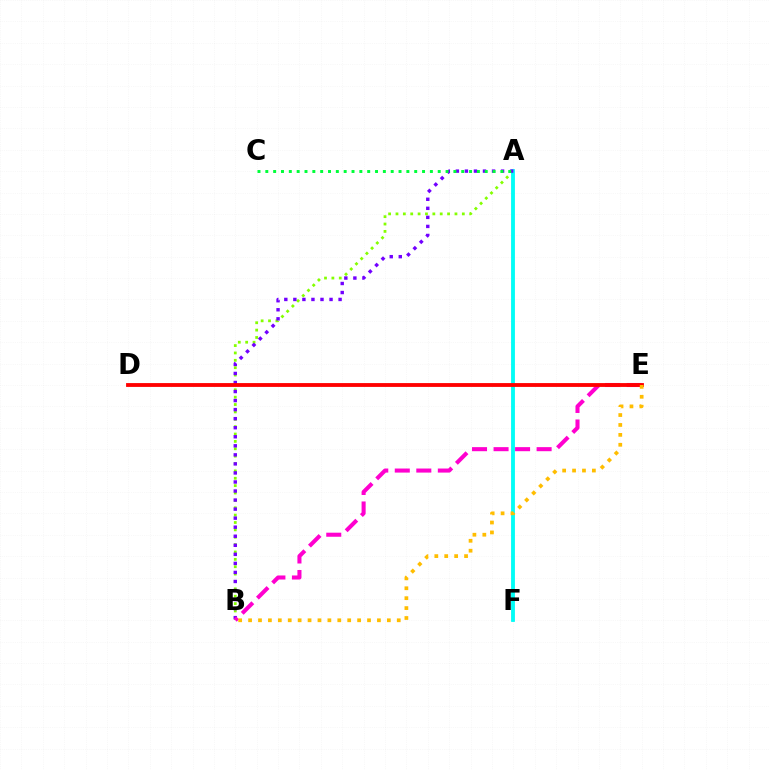{('A', 'B'): [{'color': '#84ff00', 'line_style': 'dotted', 'thickness': 2.0}, {'color': '#7200ff', 'line_style': 'dotted', 'thickness': 2.46}], ('A', 'F'): [{'color': '#004bff', 'line_style': 'solid', 'thickness': 1.79}, {'color': '#00fff6', 'line_style': 'solid', 'thickness': 2.69}], ('B', 'E'): [{'color': '#ff00cf', 'line_style': 'dashed', 'thickness': 2.92}, {'color': '#ffbd00', 'line_style': 'dotted', 'thickness': 2.69}], ('D', 'E'): [{'color': '#ff0000', 'line_style': 'solid', 'thickness': 2.76}], ('A', 'C'): [{'color': '#00ff39', 'line_style': 'dotted', 'thickness': 2.13}]}